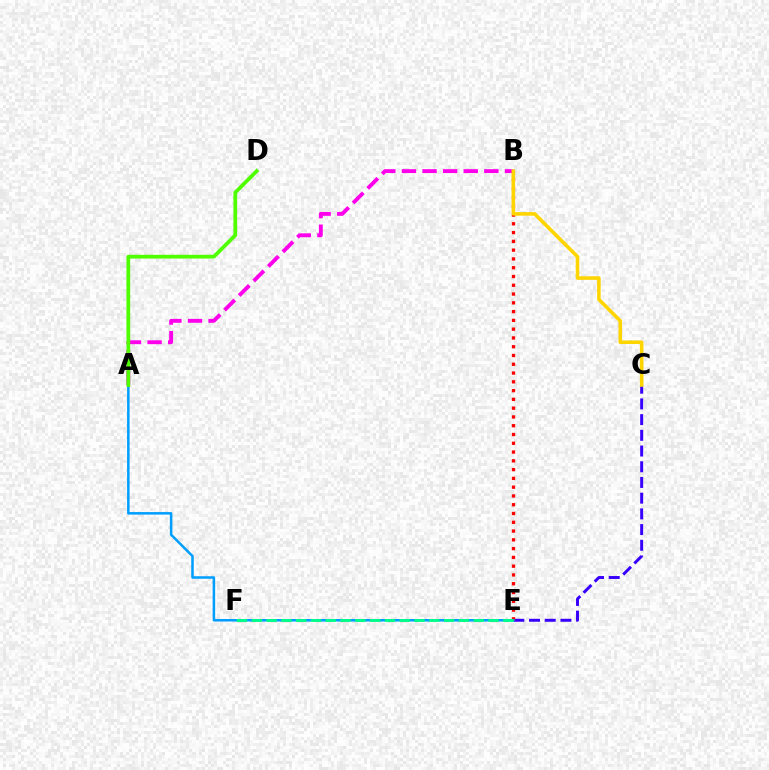{('C', 'E'): [{'color': '#3700ff', 'line_style': 'dashed', 'thickness': 2.13}], ('A', 'B'): [{'color': '#ff00ed', 'line_style': 'dashed', 'thickness': 2.8}], ('B', 'E'): [{'color': '#ff0000', 'line_style': 'dotted', 'thickness': 2.39}], ('A', 'E'): [{'color': '#009eff', 'line_style': 'solid', 'thickness': 1.81}], ('B', 'C'): [{'color': '#ffd500', 'line_style': 'solid', 'thickness': 2.57}], ('E', 'F'): [{'color': '#00ff86', 'line_style': 'dashed', 'thickness': 2.01}], ('A', 'D'): [{'color': '#4fff00', 'line_style': 'solid', 'thickness': 2.7}]}